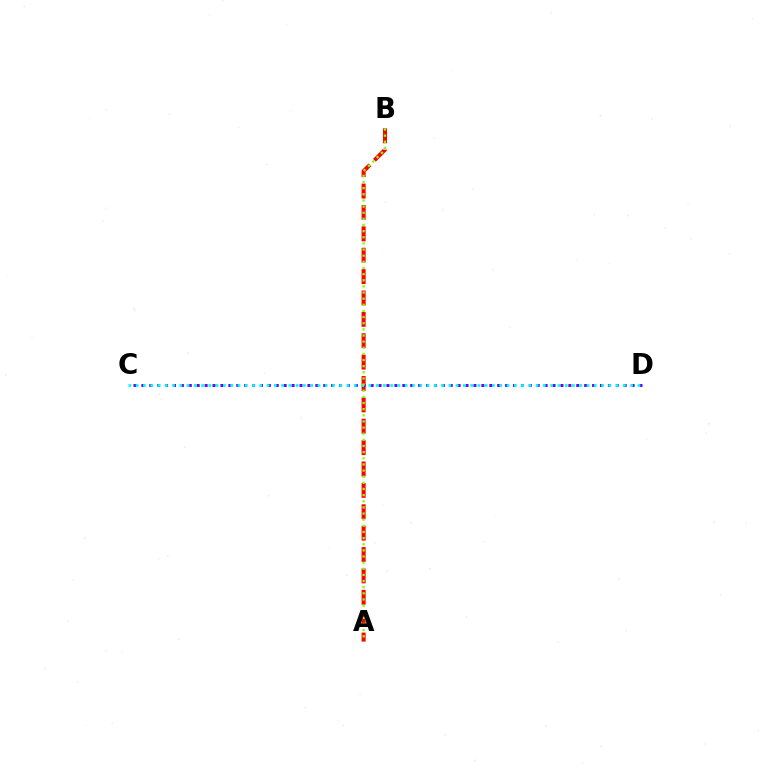{('A', 'B'): [{'color': '#ff0000', 'line_style': 'dashed', 'thickness': 2.9}, {'color': '#84ff00', 'line_style': 'dotted', 'thickness': 1.67}], ('C', 'D'): [{'color': '#7200ff', 'line_style': 'dotted', 'thickness': 2.15}, {'color': '#00fff6', 'line_style': 'dotted', 'thickness': 1.98}]}